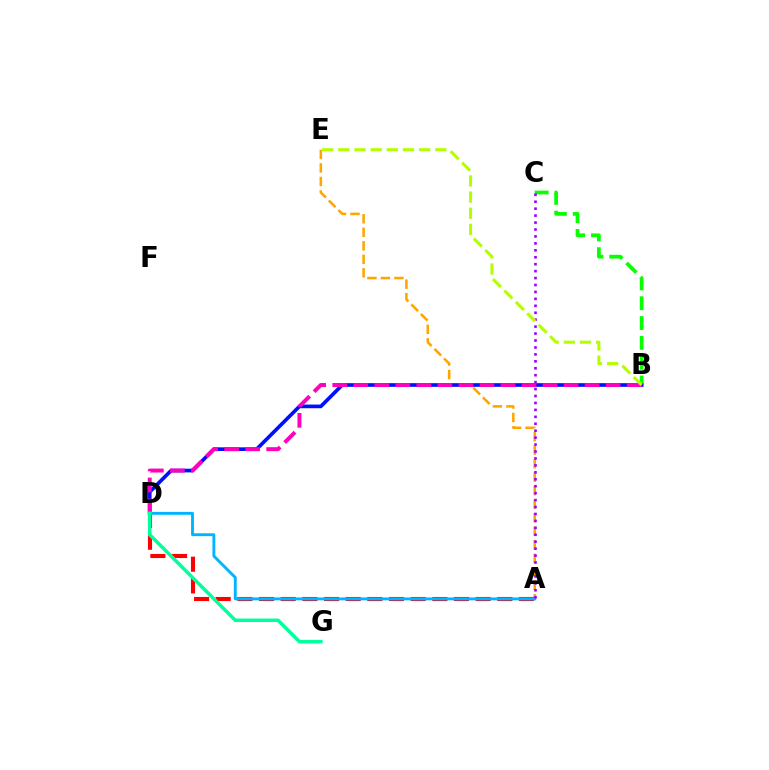{('A', 'E'): [{'color': '#ffa500', 'line_style': 'dashed', 'thickness': 1.84}], ('B', 'C'): [{'color': '#08ff00', 'line_style': 'dashed', 'thickness': 2.69}], ('B', 'D'): [{'color': '#0010ff', 'line_style': 'solid', 'thickness': 2.65}, {'color': '#ff00bd', 'line_style': 'dashed', 'thickness': 2.86}], ('A', 'D'): [{'color': '#ff0000', 'line_style': 'dashed', 'thickness': 2.94}, {'color': '#00b5ff', 'line_style': 'solid', 'thickness': 2.08}], ('A', 'C'): [{'color': '#9b00ff', 'line_style': 'dotted', 'thickness': 1.89}], ('D', 'G'): [{'color': '#00ff9d', 'line_style': 'solid', 'thickness': 2.52}], ('B', 'E'): [{'color': '#b3ff00', 'line_style': 'dashed', 'thickness': 2.19}]}